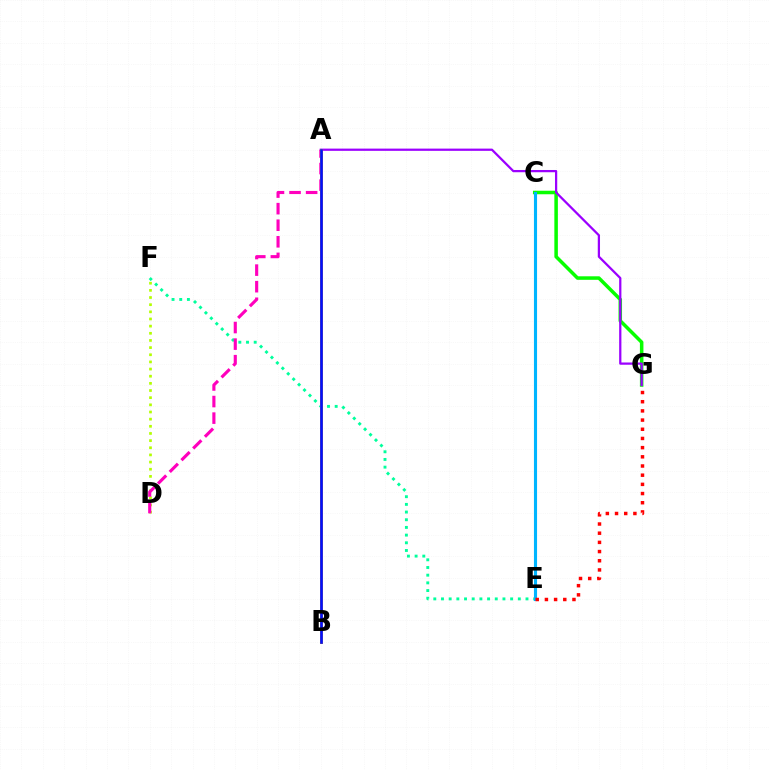{('D', 'F'): [{'color': '#b3ff00', 'line_style': 'dotted', 'thickness': 1.94}], ('C', 'G'): [{'color': '#08ff00', 'line_style': 'solid', 'thickness': 2.54}], ('A', 'G'): [{'color': '#9b00ff', 'line_style': 'solid', 'thickness': 1.61}], ('E', 'F'): [{'color': '#00ff9d', 'line_style': 'dotted', 'thickness': 2.09}], ('A', 'D'): [{'color': '#ff00bd', 'line_style': 'dashed', 'thickness': 2.25}], ('A', 'B'): [{'color': '#ffa500', 'line_style': 'solid', 'thickness': 2.16}, {'color': '#0010ff', 'line_style': 'solid', 'thickness': 1.91}], ('C', 'E'): [{'color': '#00b5ff', 'line_style': 'solid', 'thickness': 2.24}], ('E', 'G'): [{'color': '#ff0000', 'line_style': 'dotted', 'thickness': 2.5}]}